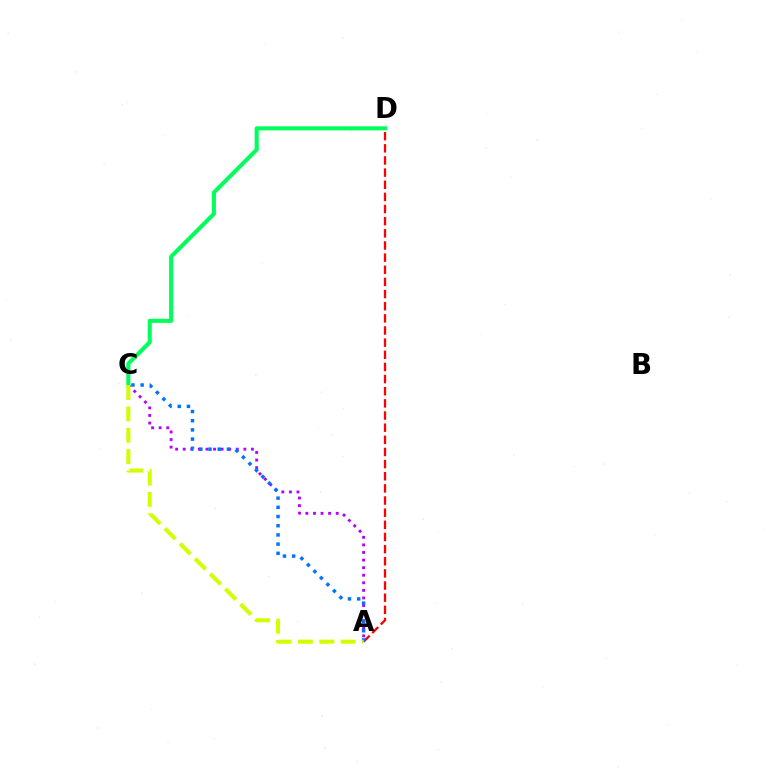{('A', 'D'): [{'color': '#ff0000', 'line_style': 'dashed', 'thickness': 1.65}], ('A', 'C'): [{'color': '#b900ff', 'line_style': 'dotted', 'thickness': 2.06}, {'color': '#0074ff', 'line_style': 'dotted', 'thickness': 2.5}, {'color': '#d1ff00', 'line_style': 'dashed', 'thickness': 2.91}], ('C', 'D'): [{'color': '#00ff5c', 'line_style': 'solid', 'thickness': 2.93}]}